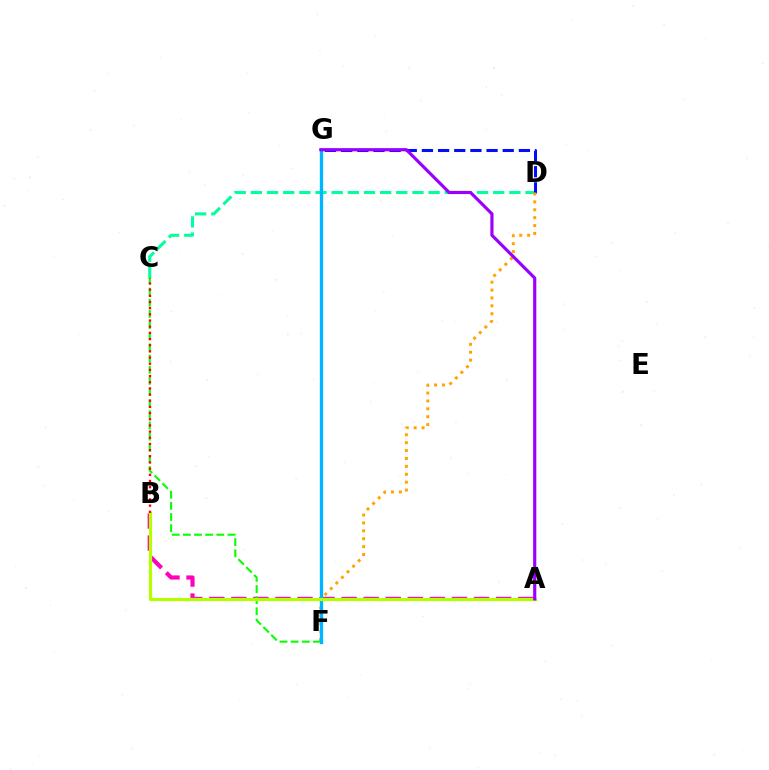{('C', 'D'): [{'color': '#00ff9d', 'line_style': 'dashed', 'thickness': 2.19}], ('D', 'G'): [{'color': '#0010ff', 'line_style': 'dashed', 'thickness': 2.2}], ('A', 'B'): [{'color': '#ff00bd', 'line_style': 'dashed', 'thickness': 3.0}, {'color': '#b3ff00', 'line_style': 'solid', 'thickness': 2.31}], ('D', 'F'): [{'color': '#ffa500', 'line_style': 'dotted', 'thickness': 2.14}], ('C', 'F'): [{'color': '#08ff00', 'line_style': 'dashed', 'thickness': 1.52}], ('F', 'G'): [{'color': '#00b5ff', 'line_style': 'solid', 'thickness': 2.4}], ('A', 'G'): [{'color': '#9b00ff', 'line_style': 'solid', 'thickness': 2.28}], ('B', 'C'): [{'color': '#ff0000', 'line_style': 'dotted', 'thickness': 1.68}]}